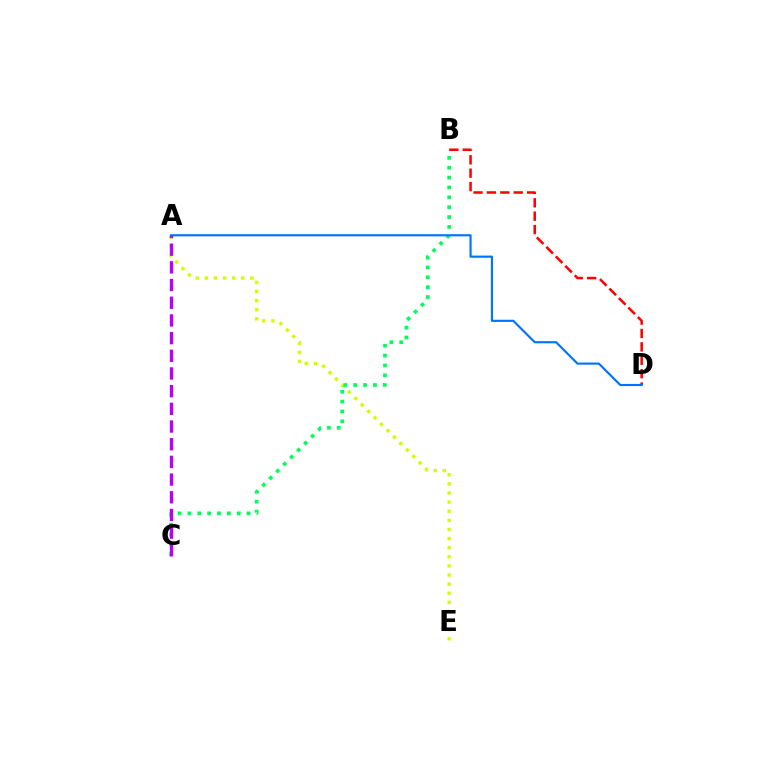{('A', 'E'): [{'color': '#d1ff00', 'line_style': 'dotted', 'thickness': 2.48}], ('B', 'D'): [{'color': '#ff0000', 'line_style': 'dashed', 'thickness': 1.82}], ('B', 'C'): [{'color': '#00ff5c', 'line_style': 'dotted', 'thickness': 2.68}], ('A', 'C'): [{'color': '#b900ff', 'line_style': 'dashed', 'thickness': 2.4}], ('A', 'D'): [{'color': '#0074ff', 'line_style': 'solid', 'thickness': 1.55}]}